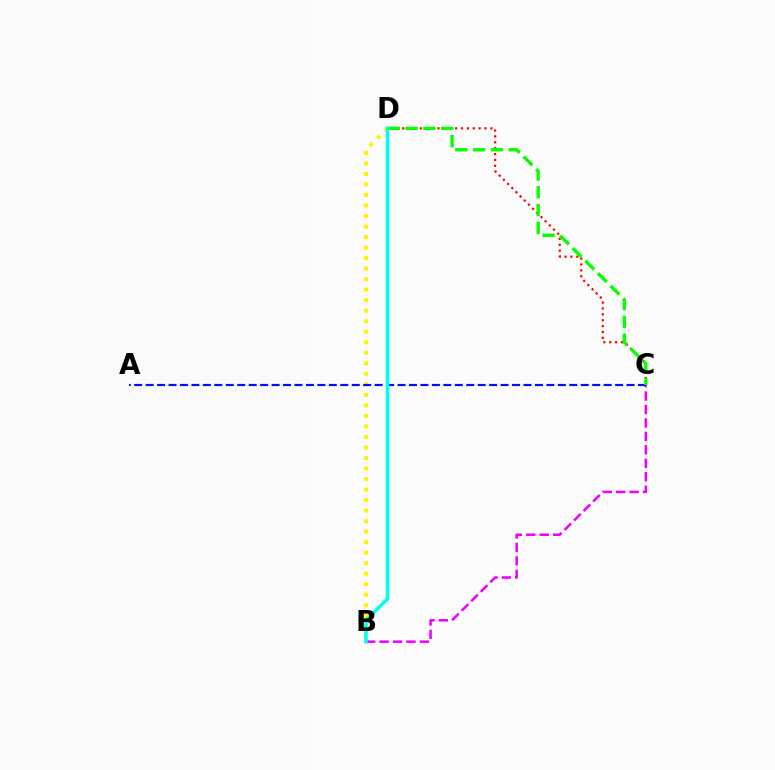{('B', 'C'): [{'color': '#ee00ff', 'line_style': 'dashed', 'thickness': 1.83}], ('B', 'D'): [{'color': '#fcf500', 'line_style': 'dotted', 'thickness': 2.86}, {'color': '#00fff6', 'line_style': 'solid', 'thickness': 2.52}], ('A', 'C'): [{'color': '#0010ff', 'line_style': 'dashed', 'thickness': 1.56}], ('C', 'D'): [{'color': '#ff0000', 'line_style': 'dotted', 'thickness': 1.6}, {'color': '#08ff00', 'line_style': 'dashed', 'thickness': 2.42}]}